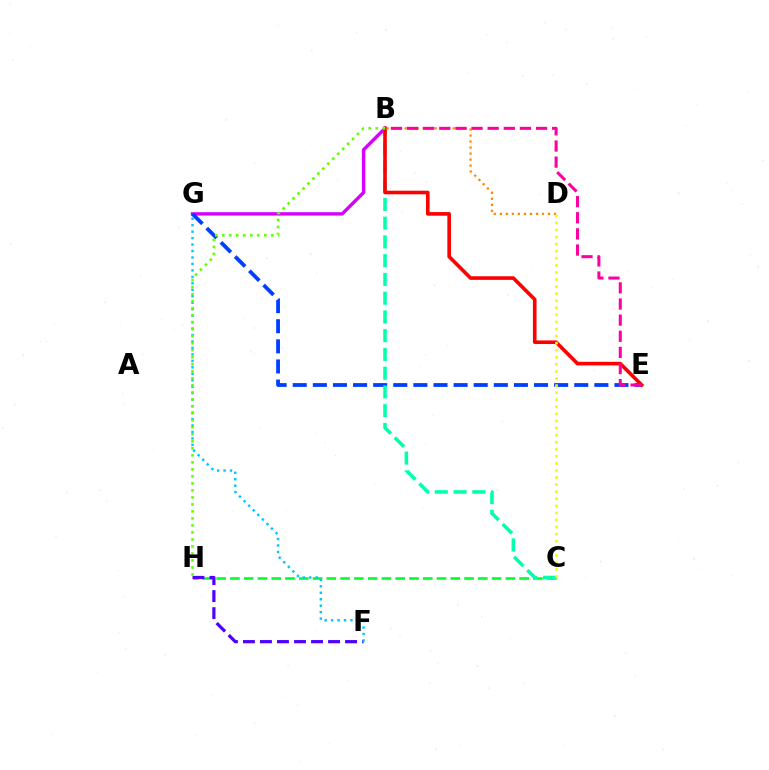{('C', 'H'): [{'color': '#00ff27', 'line_style': 'dashed', 'thickness': 1.87}], ('B', 'G'): [{'color': '#d600ff', 'line_style': 'solid', 'thickness': 2.44}], ('E', 'G'): [{'color': '#003fff', 'line_style': 'dashed', 'thickness': 2.73}], ('B', 'C'): [{'color': '#00ffaf', 'line_style': 'dashed', 'thickness': 2.55}], ('F', 'H'): [{'color': '#4f00ff', 'line_style': 'dashed', 'thickness': 2.31}], ('B', 'E'): [{'color': '#ff0000', 'line_style': 'solid', 'thickness': 2.6}, {'color': '#ff00a0', 'line_style': 'dashed', 'thickness': 2.19}], ('B', 'D'): [{'color': '#ff8800', 'line_style': 'dotted', 'thickness': 1.63}], ('C', 'D'): [{'color': '#eeff00', 'line_style': 'dotted', 'thickness': 1.92}], ('F', 'G'): [{'color': '#00c7ff', 'line_style': 'dotted', 'thickness': 1.76}], ('B', 'H'): [{'color': '#66ff00', 'line_style': 'dotted', 'thickness': 1.9}]}